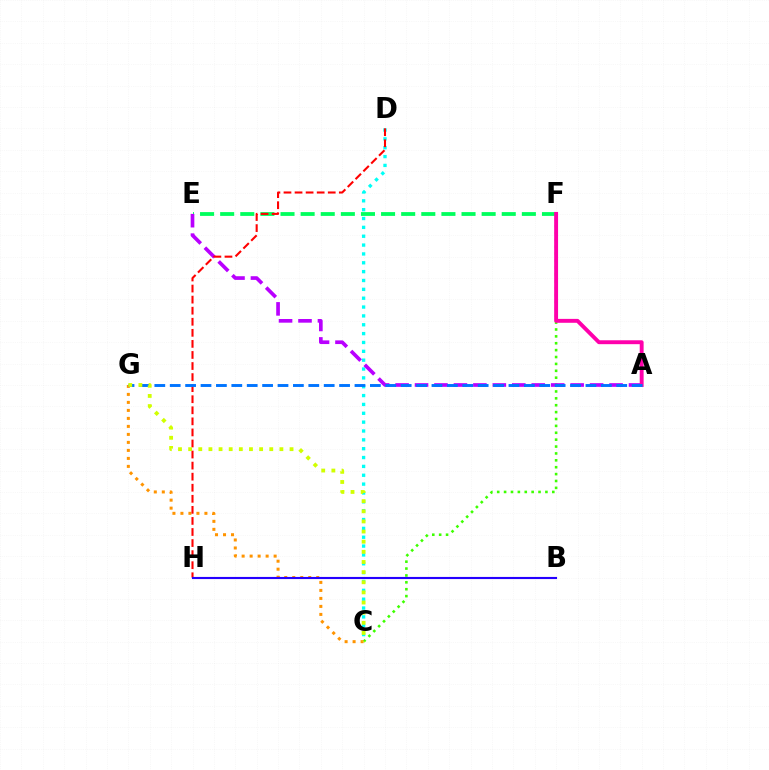{('C', 'F'): [{'color': '#3dff00', 'line_style': 'dotted', 'thickness': 1.87}], ('E', 'F'): [{'color': '#00ff5c', 'line_style': 'dashed', 'thickness': 2.73}], ('C', 'D'): [{'color': '#00fff6', 'line_style': 'dotted', 'thickness': 2.41}], ('C', 'G'): [{'color': '#ff9400', 'line_style': 'dotted', 'thickness': 2.17}, {'color': '#d1ff00', 'line_style': 'dotted', 'thickness': 2.75}], ('A', 'E'): [{'color': '#b900ff', 'line_style': 'dashed', 'thickness': 2.64}], ('A', 'F'): [{'color': '#ff00ac', 'line_style': 'solid', 'thickness': 2.81}], ('D', 'H'): [{'color': '#ff0000', 'line_style': 'dashed', 'thickness': 1.5}], ('B', 'H'): [{'color': '#2500ff', 'line_style': 'solid', 'thickness': 1.54}], ('A', 'G'): [{'color': '#0074ff', 'line_style': 'dashed', 'thickness': 2.09}]}